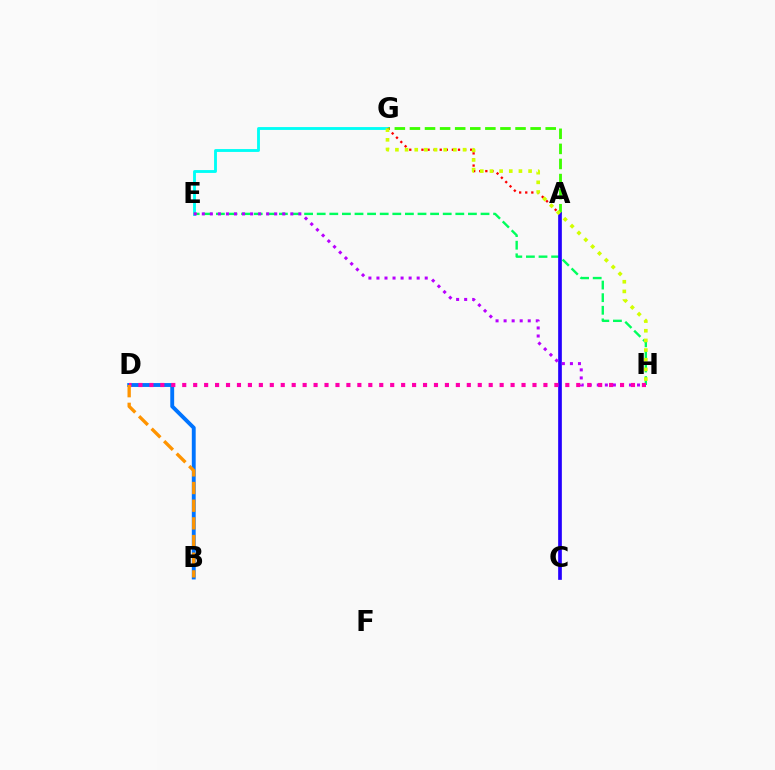{('A', 'G'): [{'color': '#3dff00', 'line_style': 'dashed', 'thickness': 2.05}, {'color': '#ff0000', 'line_style': 'dotted', 'thickness': 1.65}], ('E', 'G'): [{'color': '#00fff6', 'line_style': 'solid', 'thickness': 2.06}], ('E', 'H'): [{'color': '#00ff5c', 'line_style': 'dashed', 'thickness': 1.71}, {'color': '#b900ff', 'line_style': 'dotted', 'thickness': 2.19}], ('B', 'D'): [{'color': '#0074ff', 'line_style': 'solid', 'thickness': 2.79}, {'color': '#ff9400', 'line_style': 'dashed', 'thickness': 2.4}], ('A', 'C'): [{'color': '#2500ff', 'line_style': 'solid', 'thickness': 2.65}], ('D', 'H'): [{'color': '#ff00ac', 'line_style': 'dotted', 'thickness': 2.97}], ('G', 'H'): [{'color': '#d1ff00', 'line_style': 'dotted', 'thickness': 2.62}]}